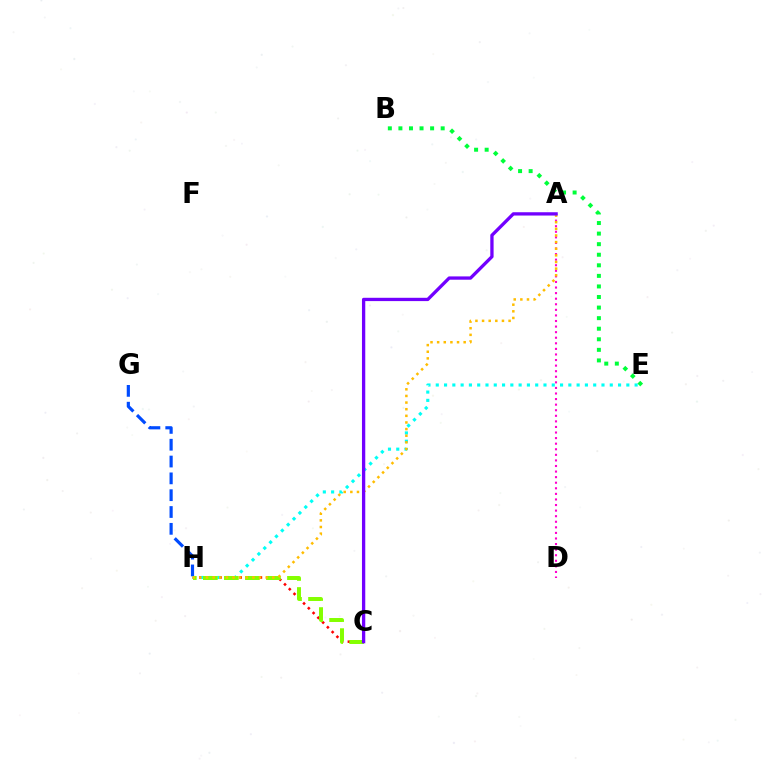{('C', 'H'): [{'color': '#ff0000', 'line_style': 'dotted', 'thickness': 1.83}, {'color': '#84ff00', 'line_style': 'dashed', 'thickness': 2.86}], ('G', 'H'): [{'color': '#004bff', 'line_style': 'dashed', 'thickness': 2.29}], ('E', 'H'): [{'color': '#00fff6', 'line_style': 'dotted', 'thickness': 2.25}], ('A', 'D'): [{'color': '#ff00cf', 'line_style': 'dotted', 'thickness': 1.52}], ('A', 'H'): [{'color': '#ffbd00', 'line_style': 'dotted', 'thickness': 1.8}], ('A', 'C'): [{'color': '#7200ff', 'line_style': 'solid', 'thickness': 2.38}], ('B', 'E'): [{'color': '#00ff39', 'line_style': 'dotted', 'thickness': 2.87}]}